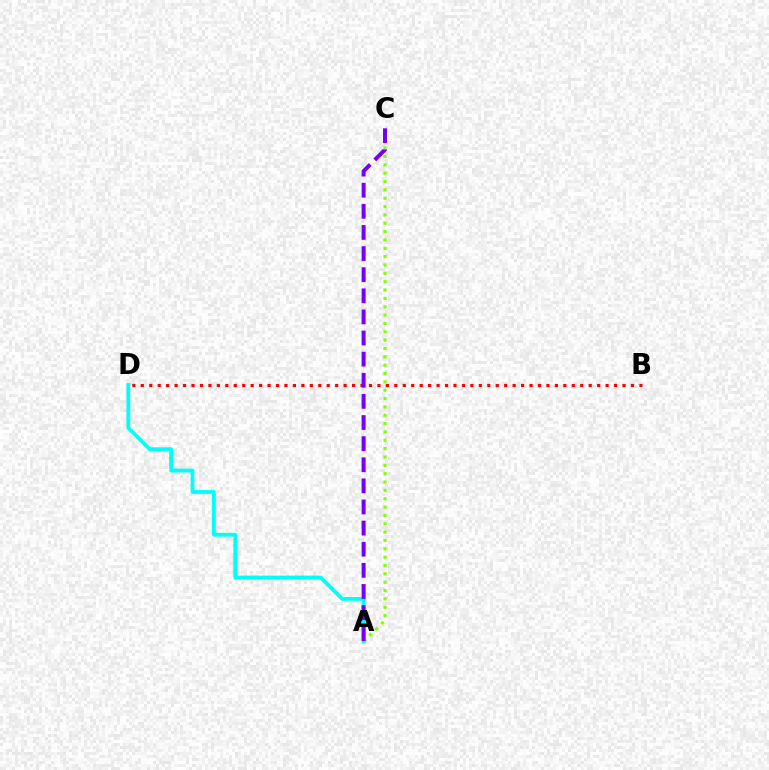{('A', 'D'): [{'color': '#00fff6', 'line_style': 'solid', 'thickness': 2.73}], ('B', 'D'): [{'color': '#ff0000', 'line_style': 'dotted', 'thickness': 2.3}], ('A', 'C'): [{'color': '#84ff00', 'line_style': 'dotted', 'thickness': 2.27}, {'color': '#7200ff', 'line_style': 'dashed', 'thickness': 2.87}]}